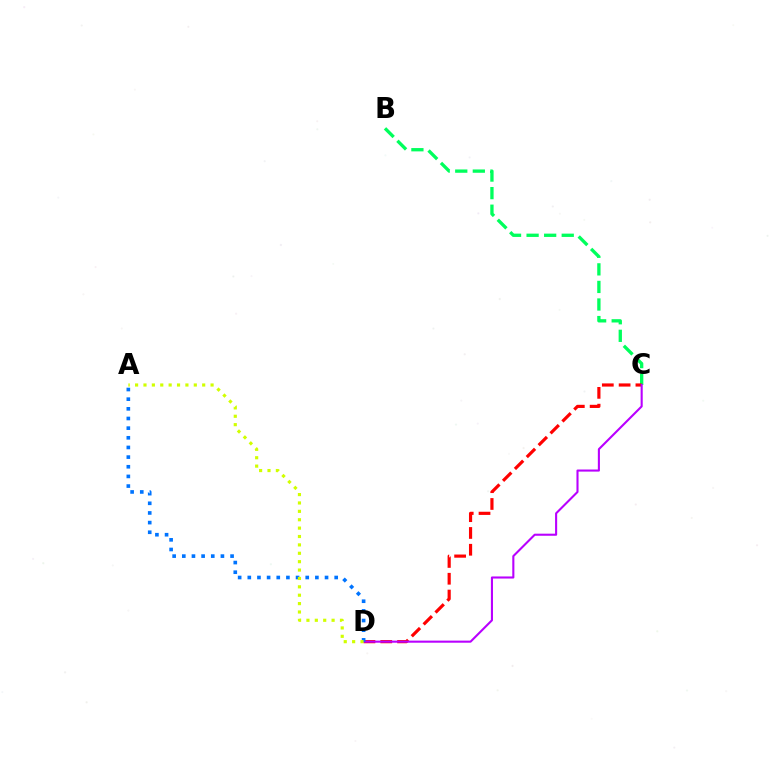{('B', 'C'): [{'color': '#00ff5c', 'line_style': 'dashed', 'thickness': 2.39}], ('C', 'D'): [{'color': '#ff0000', 'line_style': 'dashed', 'thickness': 2.28}, {'color': '#b900ff', 'line_style': 'solid', 'thickness': 1.51}], ('A', 'D'): [{'color': '#0074ff', 'line_style': 'dotted', 'thickness': 2.62}, {'color': '#d1ff00', 'line_style': 'dotted', 'thickness': 2.28}]}